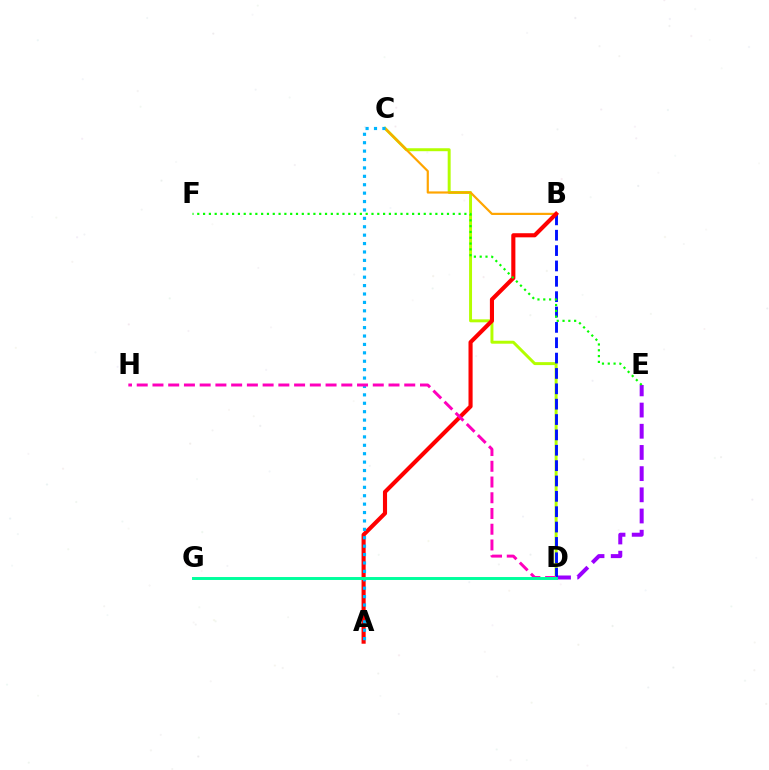{('C', 'D'): [{'color': '#b3ff00', 'line_style': 'solid', 'thickness': 2.13}], ('B', 'C'): [{'color': '#ffa500', 'line_style': 'solid', 'thickness': 1.57}], ('D', 'E'): [{'color': '#9b00ff', 'line_style': 'dashed', 'thickness': 2.88}], ('B', 'D'): [{'color': '#0010ff', 'line_style': 'dashed', 'thickness': 2.09}], ('A', 'B'): [{'color': '#ff0000', 'line_style': 'solid', 'thickness': 2.96}], ('A', 'C'): [{'color': '#00b5ff', 'line_style': 'dotted', 'thickness': 2.28}], ('D', 'H'): [{'color': '#ff00bd', 'line_style': 'dashed', 'thickness': 2.14}], ('E', 'F'): [{'color': '#08ff00', 'line_style': 'dotted', 'thickness': 1.58}], ('D', 'G'): [{'color': '#00ff9d', 'line_style': 'solid', 'thickness': 2.12}]}